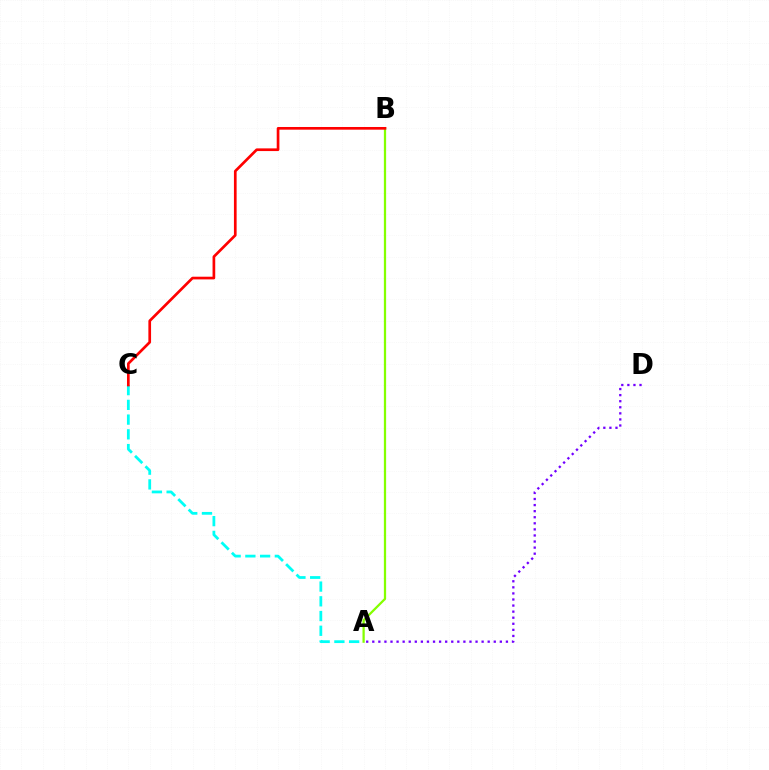{('A', 'D'): [{'color': '#7200ff', 'line_style': 'dotted', 'thickness': 1.65}], ('A', 'B'): [{'color': '#84ff00', 'line_style': 'solid', 'thickness': 1.62}], ('A', 'C'): [{'color': '#00fff6', 'line_style': 'dashed', 'thickness': 2.0}], ('B', 'C'): [{'color': '#ff0000', 'line_style': 'solid', 'thickness': 1.93}]}